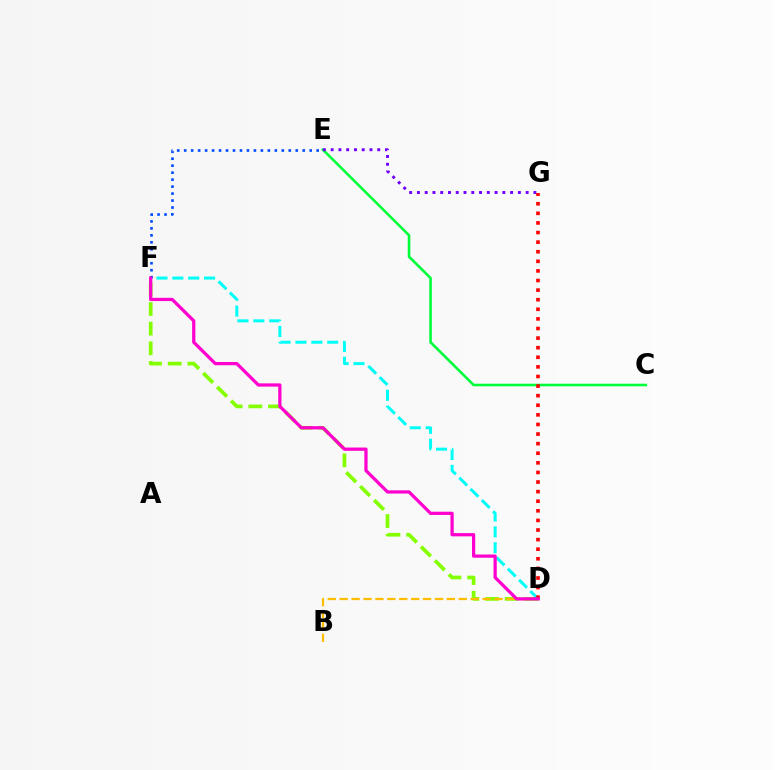{('C', 'E'): [{'color': '#00ff39', 'line_style': 'solid', 'thickness': 1.86}], ('E', 'G'): [{'color': '#7200ff', 'line_style': 'dotted', 'thickness': 2.11}], ('D', 'F'): [{'color': '#84ff00', 'line_style': 'dashed', 'thickness': 2.67}, {'color': '#00fff6', 'line_style': 'dashed', 'thickness': 2.16}, {'color': '#ff00cf', 'line_style': 'solid', 'thickness': 2.33}], ('B', 'D'): [{'color': '#ffbd00', 'line_style': 'dashed', 'thickness': 1.62}], ('D', 'G'): [{'color': '#ff0000', 'line_style': 'dotted', 'thickness': 2.61}], ('E', 'F'): [{'color': '#004bff', 'line_style': 'dotted', 'thickness': 1.89}]}